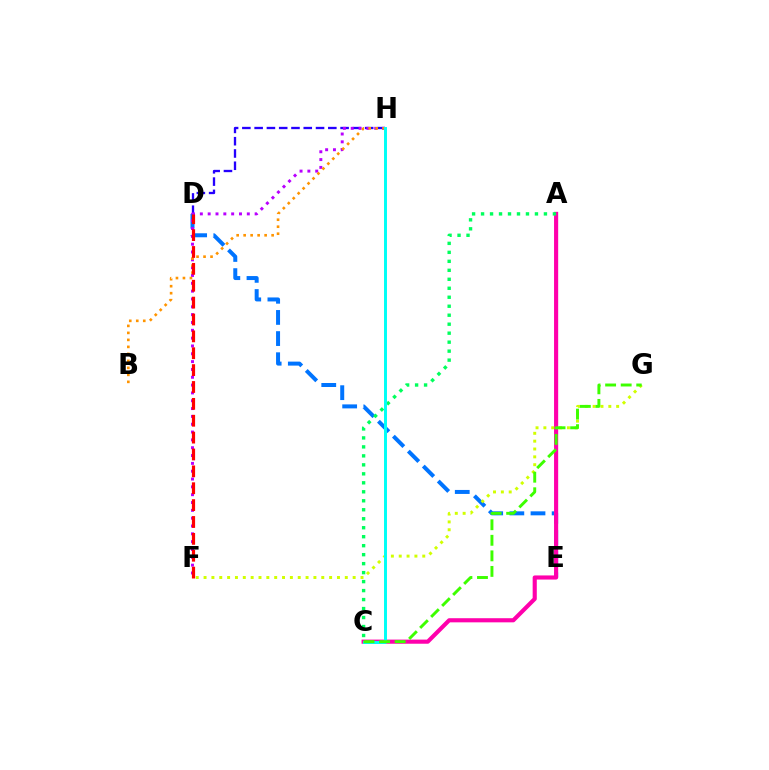{('D', 'H'): [{'color': '#2500ff', 'line_style': 'dashed', 'thickness': 1.67}], ('D', 'E'): [{'color': '#0074ff', 'line_style': 'dashed', 'thickness': 2.87}], ('F', 'H'): [{'color': '#b900ff', 'line_style': 'dotted', 'thickness': 2.13}], ('A', 'C'): [{'color': '#ff00ac', 'line_style': 'solid', 'thickness': 2.97}, {'color': '#00ff5c', 'line_style': 'dotted', 'thickness': 2.44}], ('F', 'G'): [{'color': '#d1ff00', 'line_style': 'dotted', 'thickness': 2.13}], ('B', 'H'): [{'color': '#ff9400', 'line_style': 'dotted', 'thickness': 1.9}], ('D', 'F'): [{'color': '#ff0000', 'line_style': 'dashed', 'thickness': 2.29}], ('C', 'H'): [{'color': '#00fff6', 'line_style': 'solid', 'thickness': 2.13}], ('C', 'G'): [{'color': '#3dff00', 'line_style': 'dashed', 'thickness': 2.11}]}